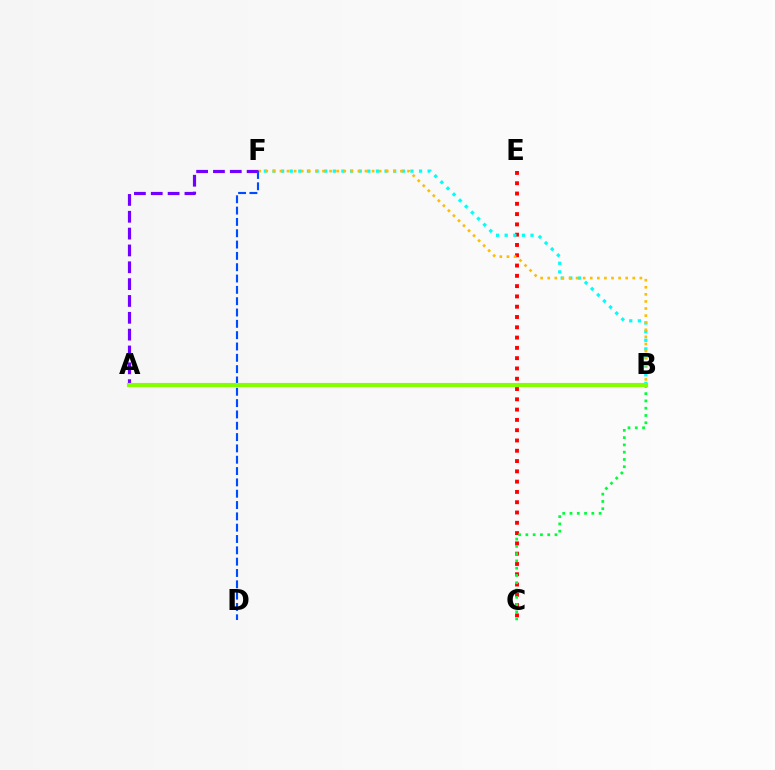{('C', 'E'): [{'color': '#ff0000', 'line_style': 'dotted', 'thickness': 2.8}], ('B', 'F'): [{'color': '#00fff6', 'line_style': 'dotted', 'thickness': 2.34}, {'color': '#ffbd00', 'line_style': 'dotted', 'thickness': 1.93}], ('B', 'C'): [{'color': '#00ff39', 'line_style': 'dotted', 'thickness': 1.98}], ('A', 'F'): [{'color': '#7200ff', 'line_style': 'dashed', 'thickness': 2.29}], ('D', 'F'): [{'color': '#004bff', 'line_style': 'dashed', 'thickness': 1.54}], ('A', 'B'): [{'color': '#ff00cf', 'line_style': 'solid', 'thickness': 2.75}, {'color': '#84ff00', 'line_style': 'solid', 'thickness': 2.98}]}